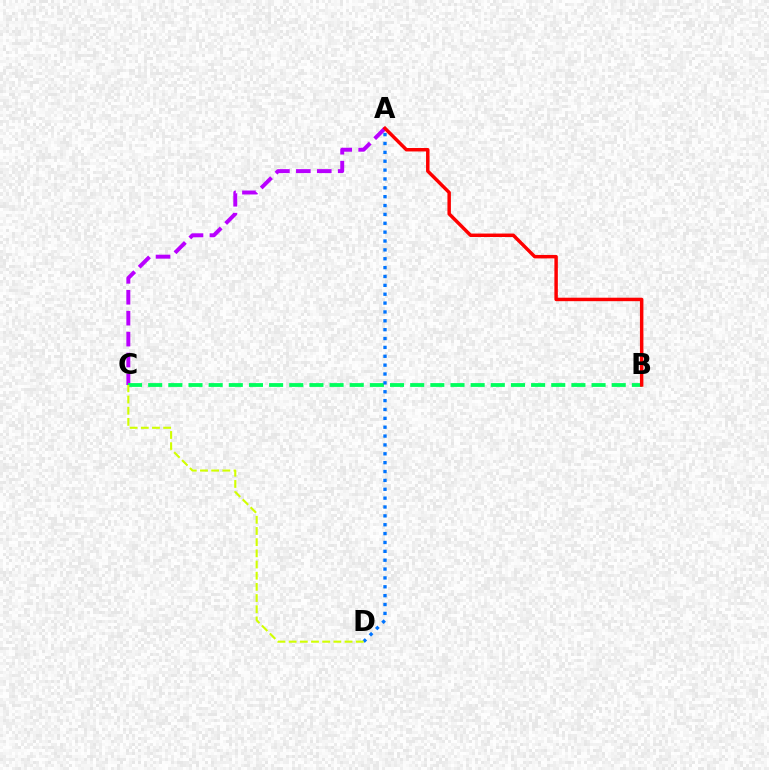{('A', 'C'): [{'color': '#b900ff', 'line_style': 'dashed', 'thickness': 2.84}], ('B', 'C'): [{'color': '#00ff5c', 'line_style': 'dashed', 'thickness': 2.74}], ('A', 'D'): [{'color': '#0074ff', 'line_style': 'dotted', 'thickness': 2.41}], ('C', 'D'): [{'color': '#d1ff00', 'line_style': 'dashed', 'thickness': 1.52}], ('A', 'B'): [{'color': '#ff0000', 'line_style': 'solid', 'thickness': 2.49}]}